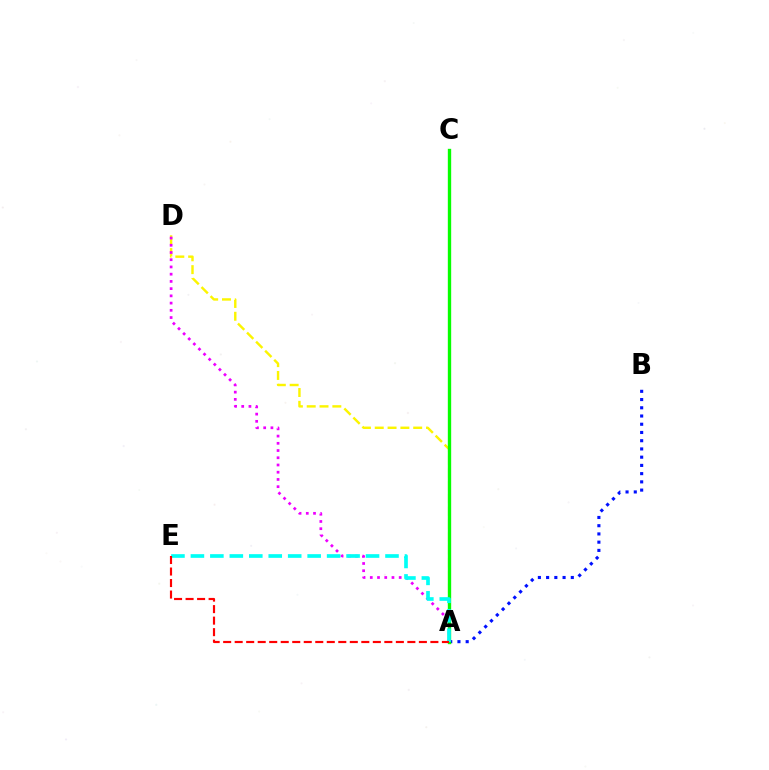{('A', 'D'): [{'color': '#fcf500', 'line_style': 'dashed', 'thickness': 1.74}, {'color': '#ee00ff', 'line_style': 'dotted', 'thickness': 1.96}], ('A', 'B'): [{'color': '#0010ff', 'line_style': 'dotted', 'thickness': 2.24}], ('A', 'C'): [{'color': '#08ff00', 'line_style': 'solid', 'thickness': 2.41}], ('A', 'E'): [{'color': '#00fff6', 'line_style': 'dashed', 'thickness': 2.64}, {'color': '#ff0000', 'line_style': 'dashed', 'thickness': 1.56}]}